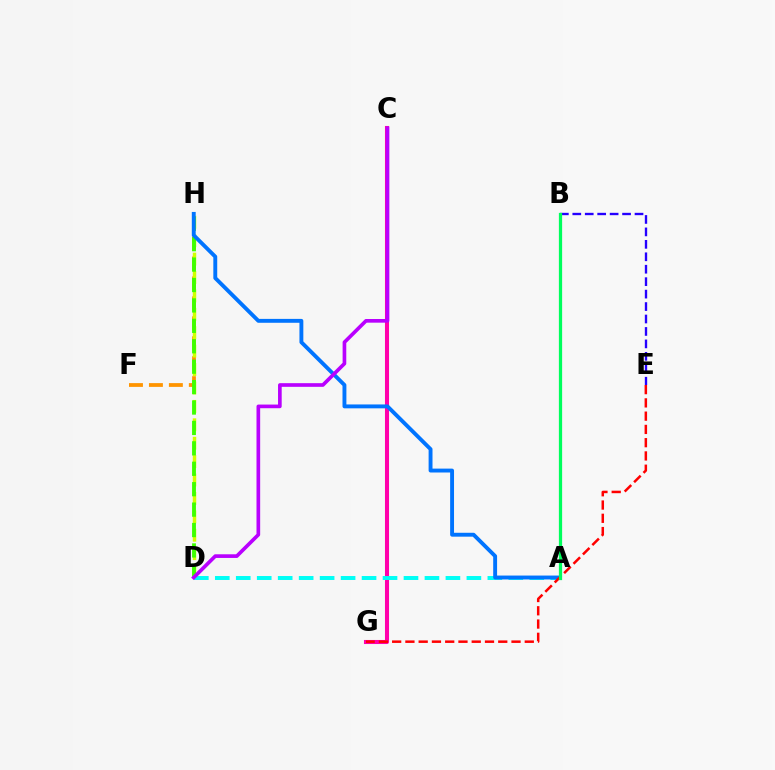{('B', 'E'): [{'color': '#2500ff', 'line_style': 'dashed', 'thickness': 1.69}], ('F', 'H'): [{'color': '#ff9400', 'line_style': 'dashed', 'thickness': 2.71}], ('D', 'H'): [{'color': '#d1ff00', 'line_style': 'dashed', 'thickness': 2.5}, {'color': '#3dff00', 'line_style': 'dashed', 'thickness': 2.77}], ('C', 'G'): [{'color': '#ff00ac', 'line_style': 'solid', 'thickness': 2.93}], ('A', 'D'): [{'color': '#00fff6', 'line_style': 'dashed', 'thickness': 2.85}], ('A', 'H'): [{'color': '#0074ff', 'line_style': 'solid', 'thickness': 2.8}], ('C', 'D'): [{'color': '#b900ff', 'line_style': 'solid', 'thickness': 2.64}], ('E', 'G'): [{'color': '#ff0000', 'line_style': 'dashed', 'thickness': 1.8}], ('A', 'B'): [{'color': '#00ff5c', 'line_style': 'solid', 'thickness': 2.33}]}